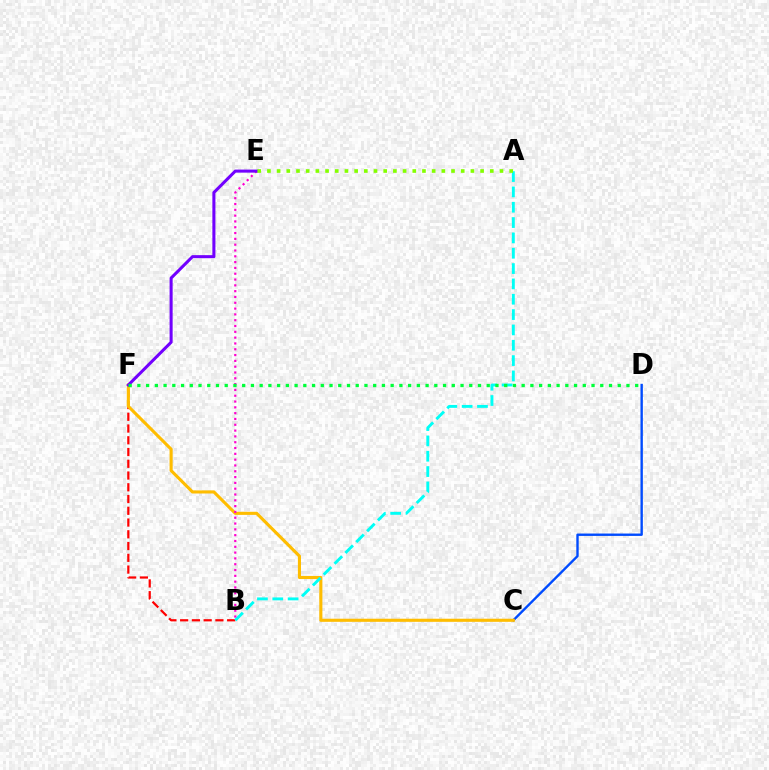{('B', 'F'): [{'color': '#ff0000', 'line_style': 'dashed', 'thickness': 1.6}], ('C', 'D'): [{'color': '#004bff', 'line_style': 'solid', 'thickness': 1.72}], ('C', 'F'): [{'color': '#ffbd00', 'line_style': 'solid', 'thickness': 2.23}], ('A', 'B'): [{'color': '#00fff6', 'line_style': 'dashed', 'thickness': 2.08}], ('B', 'E'): [{'color': '#ff00cf', 'line_style': 'dotted', 'thickness': 1.58}], ('E', 'F'): [{'color': '#7200ff', 'line_style': 'solid', 'thickness': 2.19}], ('D', 'F'): [{'color': '#00ff39', 'line_style': 'dotted', 'thickness': 2.37}], ('A', 'E'): [{'color': '#84ff00', 'line_style': 'dotted', 'thickness': 2.63}]}